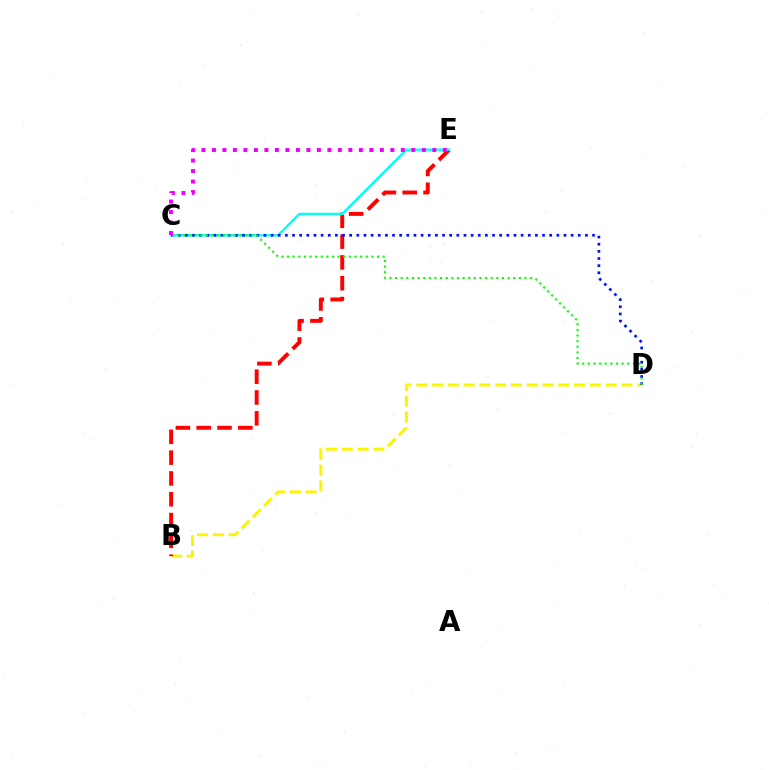{('B', 'D'): [{'color': '#fcf500', 'line_style': 'dashed', 'thickness': 2.14}], ('B', 'E'): [{'color': '#ff0000', 'line_style': 'dashed', 'thickness': 2.83}], ('C', 'E'): [{'color': '#00fff6', 'line_style': 'solid', 'thickness': 1.66}, {'color': '#ee00ff', 'line_style': 'dotted', 'thickness': 2.85}], ('C', 'D'): [{'color': '#0010ff', 'line_style': 'dotted', 'thickness': 1.94}, {'color': '#08ff00', 'line_style': 'dotted', 'thickness': 1.53}]}